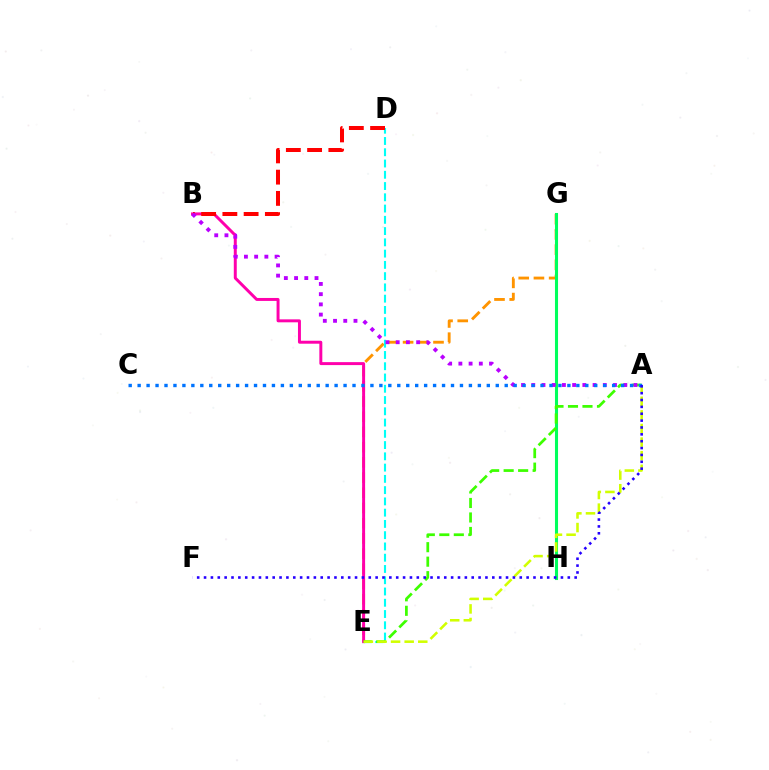{('E', 'G'): [{'color': '#ff9400', 'line_style': 'dashed', 'thickness': 2.07}], ('D', 'E'): [{'color': '#00fff6', 'line_style': 'dashed', 'thickness': 1.53}], ('B', 'E'): [{'color': '#ff00ac', 'line_style': 'solid', 'thickness': 2.13}], ('G', 'H'): [{'color': '#00ff5c', 'line_style': 'solid', 'thickness': 2.21}], ('B', 'D'): [{'color': '#ff0000', 'line_style': 'dashed', 'thickness': 2.89}], ('A', 'E'): [{'color': '#3dff00', 'line_style': 'dashed', 'thickness': 1.97}, {'color': '#d1ff00', 'line_style': 'dashed', 'thickness': 1.85}], ('A', 'B'): [{'color': '#b900ff', 'line_style': 'dotted', 'thickness': 2.78}], ('A', 'C'): [{'color': '#0074ff', 'line_style': 'dotted', 'thickness': 2.43}], ('A', 'F'): [{'color': '#2500ff', 'line_style': 'dotted', 'thickness': 1.86}]}